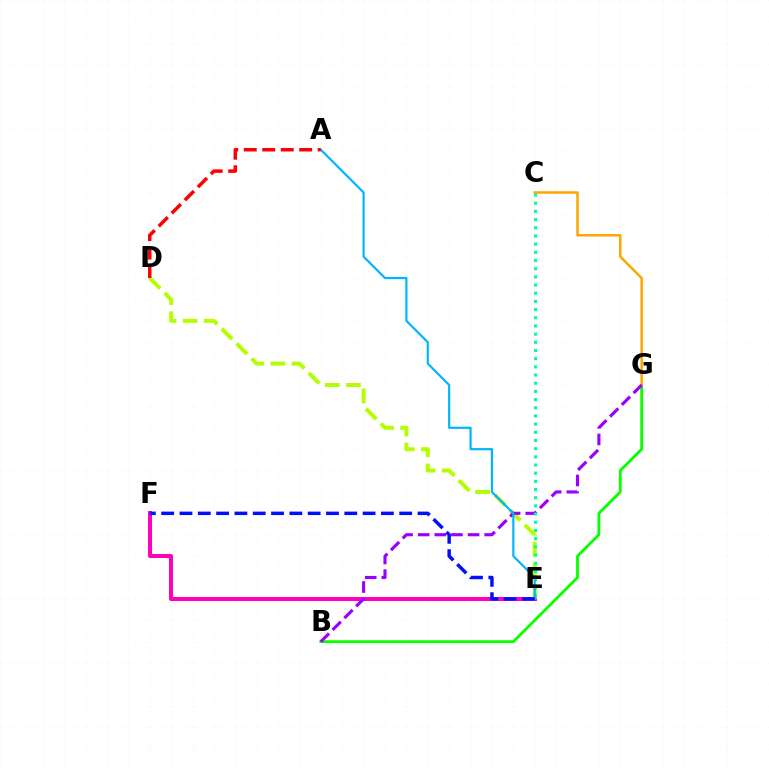{('E', 'F'): [{'color': '#ff00bd', 'line_style': 'solid', 'thickness': 2.87}, {'color': '#0010ff', 'line_style': 'dashed', 'thickness': 2.49}], ('D', 'E'): [{'color': '#b3ff00', 'line_style': 'dashed', 'thickness': 2.87}], ('B', 'G'): [{'color': '#08ff00', 'line_style': 'solid', 'thickness': 2.03}, {'color': '#9b00ff', 'line_style': 'dashed', 'thickness': 2.26}], ('C', 'G'): [{'color': '#ffa500', 'line_style': 'solid', 'thickness': 1.79}], ('C', 'E'): [{'color': '#00ff9d', 'line_style': 'dotted', 'thickness': 2.22}], ('A', 'E'): [{'color': '#00b5ff', 'line_style': 'solid', 'thickness': 1.57}], ('A', 'D'): [{'color': '#ff0000', 'line_style': 'dashed', 'thickness': 2.51}]}